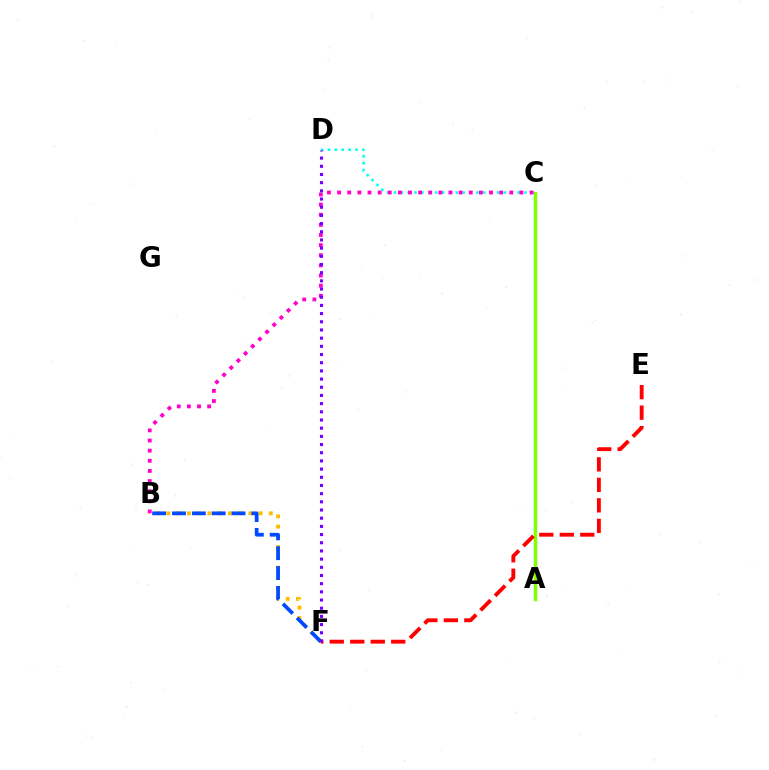{('A', 'C'): [{'color': '#00ff39', 'line_style': 'solid', 'thickness': 2.25}, {'color': '#84ff00', 'line_style': 'solid', 'thickness': 2.4}], ('B', 'F'): [{'color': '#ffbd00', 'line_style': 'dotted', 'thickness': 2.78}, {'color': '#004bff', 'line_style': 'dashed', 'thickness': 2.7}], ('C', 'D'): [{'color': '#00fff6', 'line_style': 'dotted', 'thickness': 1.87}], ('B', 'C'): [{'color': '#ff00cf', 'line_style': 'dotted', 'thickness': 2.75}], ('E', 'F'): [{'color': '#ff0000', 'line_style': 'dashed', 'thickness': 2.78}], ('D', 'F'): [{'color': '#7200ff', 'line_style': 'dotted', 'thickness': 2.22}]}